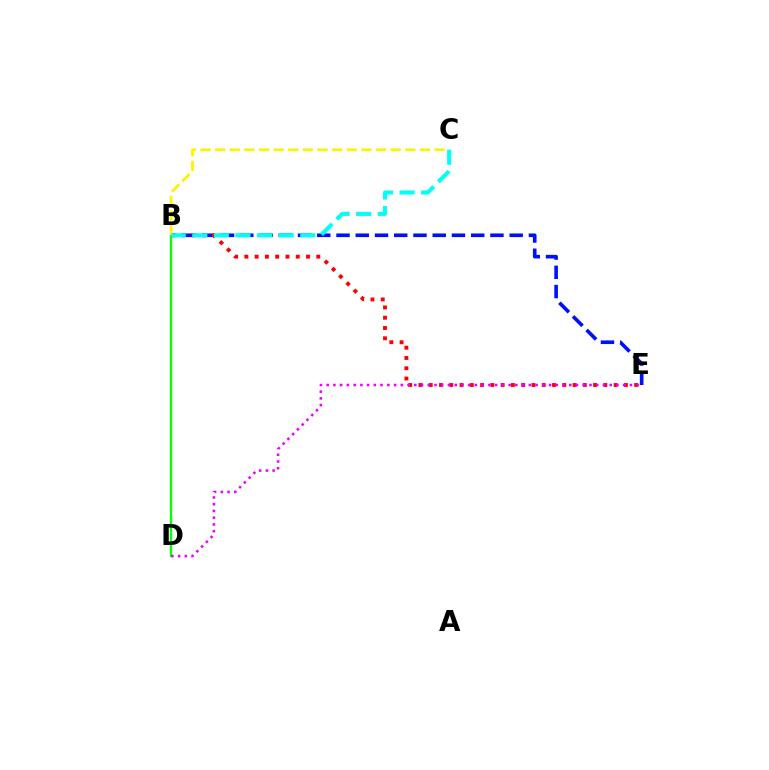{('B', 'D'): [{'color': '#08ff00', 'line_style': 'solid', 'thickness': 1.7}], ('B', 'E'): [{'color': '#0010ff', 'line_style': 'dashed', 'thickness': 2.61}, {'color': '#ff0000', 'line_style': 'dotted', 'thickness': 2.79}], ('B', 'C'): [{'color': '#fcf500', 'line_style': 'dashed', 'thickness': 1.99}, {'color': '#00fff6', 'line_style': 'dashed', 'thickness': 2.93}], ('D', 'E'): [{'color': '#ee00ff', 'line_style': 'dotted', 'thickness': 1.83}]}